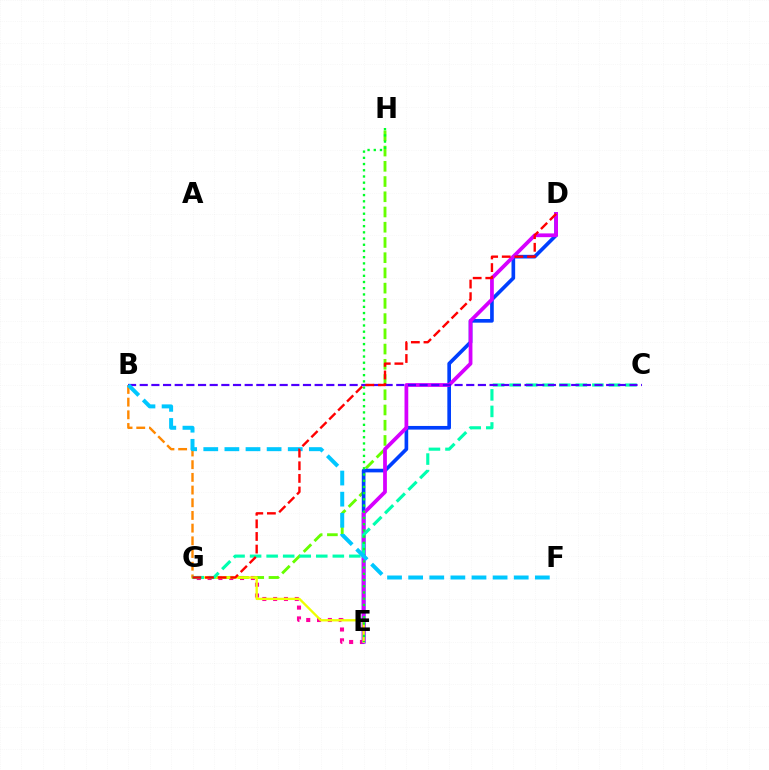{('E', 'G'): [{'color': '#ff00a0', 'line_style': 'dotted', 'thickness': 2.94}, {'color': '#eeff00', 'line_style': 'solid', 'thickness': 1.68}], ('G', 'H'): [{'color': '#66ff00', 'line_style': 'dashed', 'thickness': 2.07}], ('D', 'E'): [{'color': '#003fff', 'line_style': 'solid', 'thickness': 2.63}, {'color': '#d600ff', 'line_style': 'solid', 'thickness': 2.7}], ('B', 'G'): [{'color': '#ff8800', 'line_style': 'dashed', 'thickness': 1.72}], ('C', 'G'): [{'color': '#00ffaf', 'line_style': 'dashed', 'thickness': 2.25}], ('E', 'H'): [{'color': '#00ff27', 'line_style': 'dotted', 'thickness': 1.69}], ('B', 'C'): [{'color': '#4f00ff', 'line_style': 'dashed', 'thickness': 1.58}], ('B', 'F'): [{'color': '#00c7ff', 'line_style': 'dashed', 'thickness': 2.87}], ('D', 'G'): [{'color': '#ff0000', 'line_style': 'dashed', 'thickness': 1.71}]}